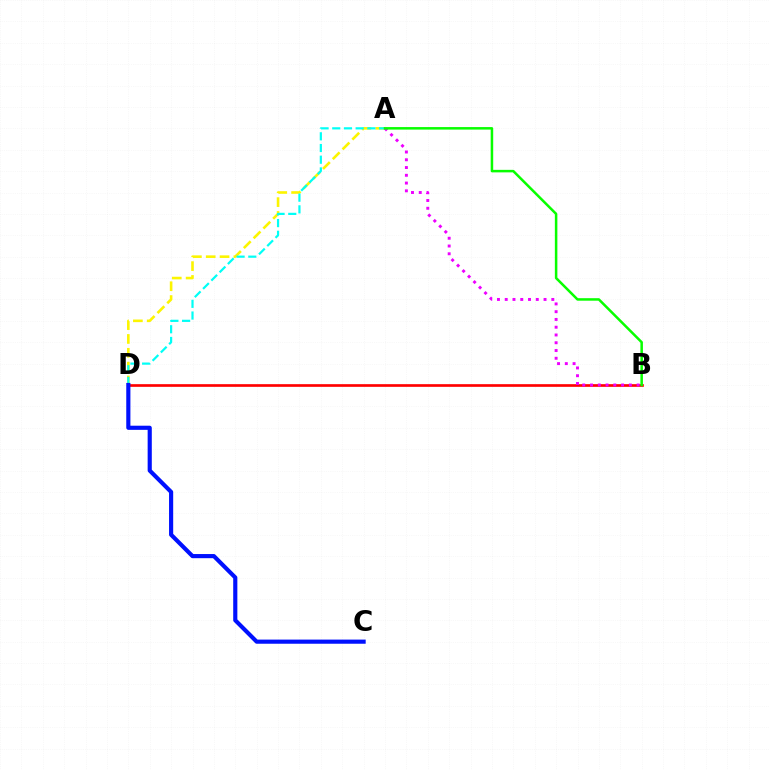{('A', 'D'): [{'color': '#fcf500', 'line_style': 'dashed', 'thickness': 1.88}, {'color': '#00fff6', 'line_style': 'dashed', 'thickness': 1.59}], ('B', 'D'): [{'color': '#ff0000', 'line_style': 'solid', 'thickness': 1.92}], ('C', 'D'): [{'color': '#0010ff', 'line_style': 'solid', 'thickness': 2.98}], ('A', 'B'): [{'color': '#ee00ff', 'line_style': 'dotted', 'thickness': 2.11}, {'color': '#08ff00', 'line_style': 'solid', 'thickness': 1.81}]}